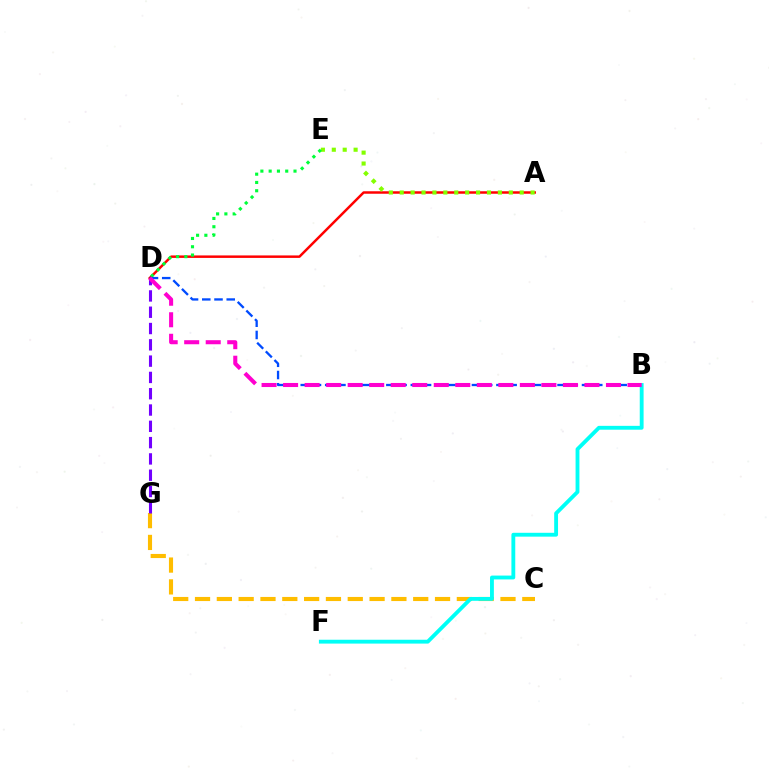{('A', 'D'): [{'color': '#ff0000', 'line_style': 'solid', 'thickness': 1.79}], ('C', 'G'): [{'color': '#ffbd00', 'line_style': 'dashed', 'thickness': 2.96}], ('B', 'F'): [{'color': '#00fff6', 'line_style': 'solid', 'thickness': 2.77}], ('A', 'E'): [{'color': '#84ff00', 'line_style': 'dotted', 'thickness': 2.96}], ('D', 'E'): [{'color': '#00ff39', 'line_style': 'dotted', 'thickness': 2.25}], ('B', 'D'): [{'color': '#004bff', 'line_style': 'dashed', 'thickness': 1.66}, {'color': '#ff00cf', 'line_style': 'dashed', 'thickness': 2.92}], ('D', 'G'): [{'color': '#7200ff', 'line_style': 'dashed', 'thickness': 2.21}]}